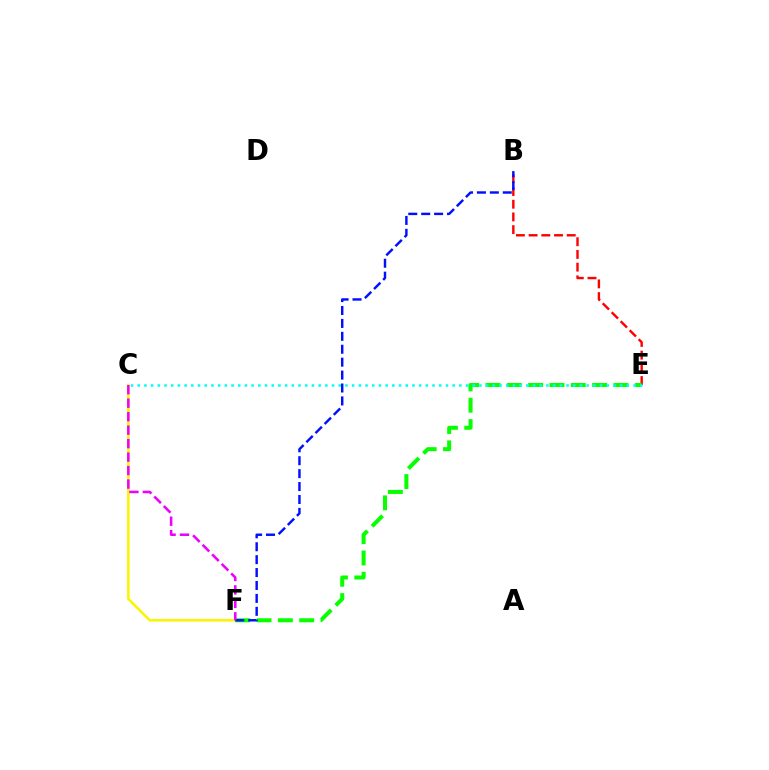{('C', 'F'): [{'color': '#fcf500', 'line_style': 'solid', 'thickness': 1.85}, {'color': '#ee00ff', 'line_style': 'dashed', 'thickness': 1.83}], ('B', 'E'): [{'color': '#ff0000', 'line_style': 'dashed', 'thickness': 1.73}], ('E', 'F'): [{'color': '#08ff00', 'line_style': 'dashed', 'thickness': 2.9}], ('C', 'E'): [{'color': '#00fff6', 'line_style': 'dotted', 'thickness': 1.82}], ('B', 'F'): [{'color': '#0010ff', 'line_style': 'dashed', 'thickness': 1.75}]}